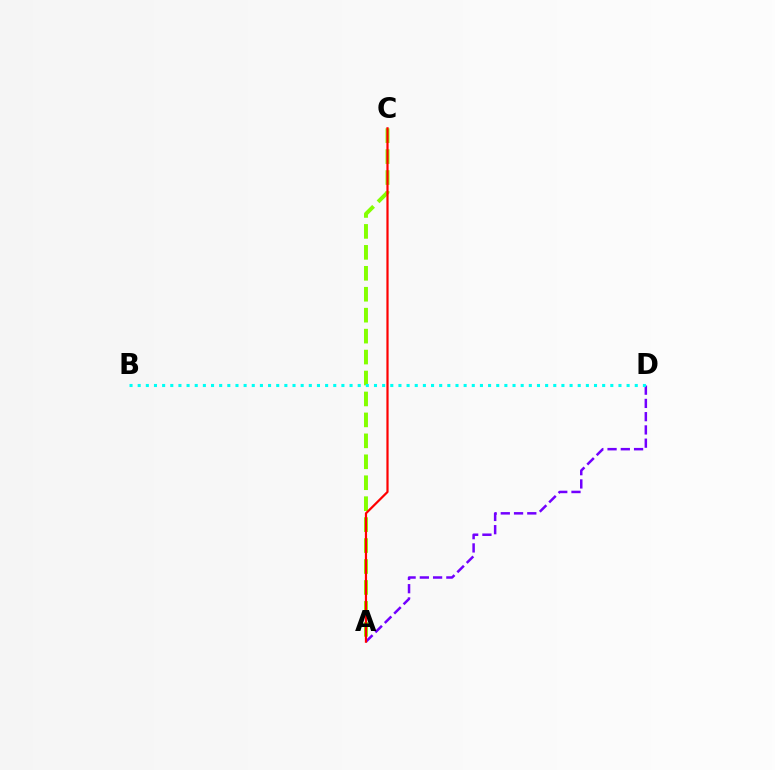{('A', 'D'): [{'color': '#7200ff', 'line_style': 'dashed', 'thickness': 1.8}], ('A', 'C'): [{'color': '#84ff00', 'line_style': 'dashed', 'thickness': 2.85}, {'color': '#ff0000', 'line_style': 'solid', 'thickness': 1.59}], ('B', 'D'): [{'color': '#00fff6', 'line_style': 'dotted', 'thickness': 2.21}]}